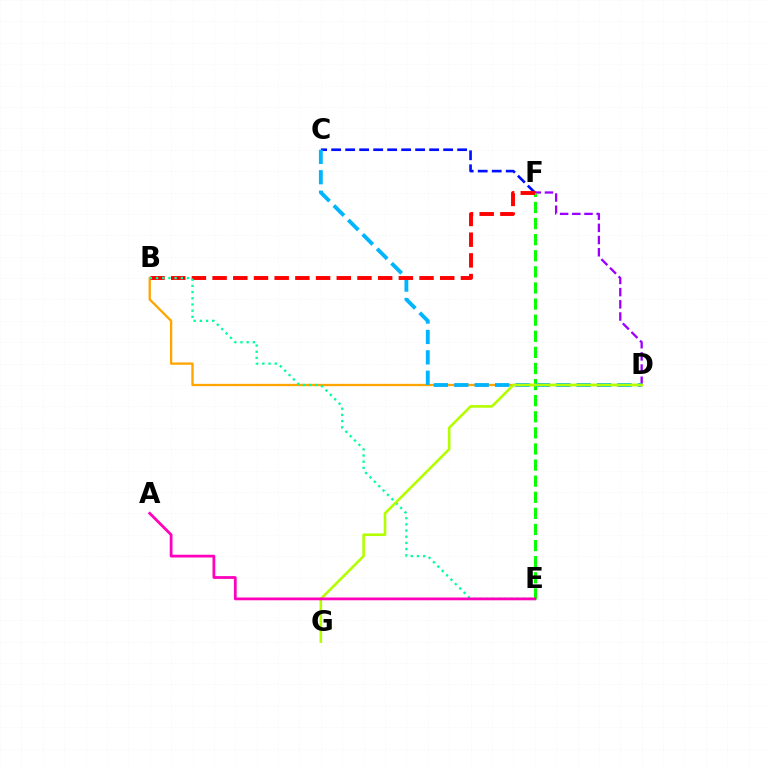{('D', 'F'): [{'color': '#9b00ff', 'line_style': 'dashed', 'thickness': 1.66}], ('E', 'F'): [{'color': '#08ff00', 'line_style': 'dashed', 'thickness': 2.19}], ('B', 'D'): [{'color': '#ffa500', 'line_style': 'solid', 'thickness': 1.67}], ('C', 'F'): [{'color': '#0010ff', 'line_style': 'dashed', 'thickness': 1.9}], ('C', 'D'): [{'color': '#00b5ff', 'line_style': 'dashed', 'thickness': 2.77}], ('B', 'F'): [{'color': '#ff0000', 'line_style': 'dashed', 'thickness': 2.81}], ('B', 'E'): [{'color': '#00ff9d', 'line_style': 'dotted', 'thickness': 1.68}], ('D', 'G'): [{'color': '#b3ff00', 'line_style': 'solid', 'thickness': 1.88}], ('A', 'E'): [{'color': '#ff00bd', 'line_style': 'solid', 'thickness': 2.0}]}